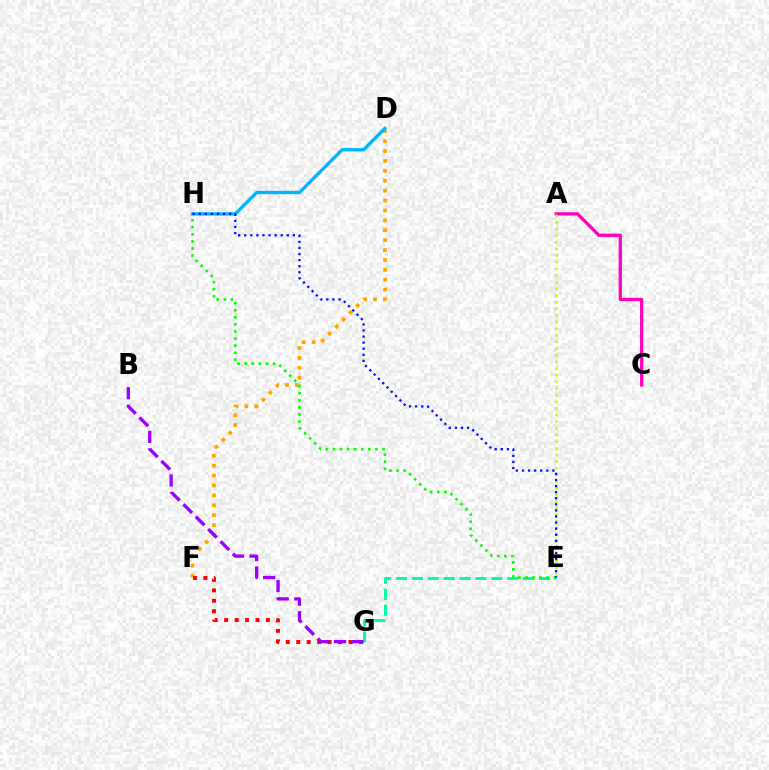{('D', 'F'): [{'color': '#ffa500', 'line_style': 'dotted', 'thickness': 2.69}], ('F', 'G'): [{'color': '#ff0000', 'line_style': 'dotted', 'thickness': 2.84}], ('A', 'C'): [{'color': '#ff00bd', 'line_style': 'solid', 'thickness': 2.34}], ('A', 'E'): [{'color': '#b3ff00', 'line_style': 'dotted', 'thickness': 1.81}], ('E', 'G'): [{'color': '#00ff9d', 'line_style': 'dashed', 'thickness': 2.16}], ('E', 'H'): [{'color': '#08ff00', 'line_style': 'dotted', 'thickness': 1.92}, {'color': '#0010ff', 'line_style': 'dotted', 'thickness': 1.65}], ('B', 'G'): [{'color': '#9b00ff', 'line_style': 'dashed', 'thickness': 2.38}], ('D', 'H'): [{'color': '#00b5ff', 'line_style': 'solid', 'thickness': 2.39}]}